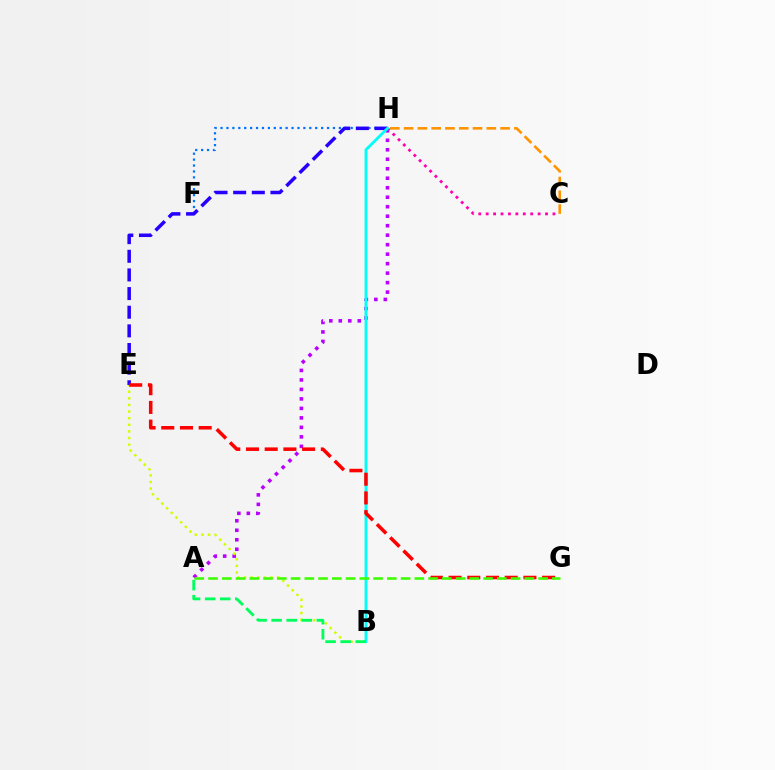{('F', 'H'): [{'color': '#0074ff', 'line_style': 'dotted', 'thickness': 1.61}], ('C', 'H'): [{'color': '#ff00ac', 'line_style': 'dotted', 'thickness': 2.02}, {'color': '#ff9400', 'line_style': 'dashed', 'thickness': 1.87}], ('E', 'H'): [{'color': '#2500ff', 'line_style': 'dashed', 'thickness': 2.53}], ('A', 'H'): [{'color': '#b900ff', 'line_style': 'dotted', 'thickness': 2.58}], ('B', 'E'): [{'color': '#d1ff00', 'line_style': 'dotted', 'thickness': 1.8}], ('B', 'H'): [{'color': '#00fff6', 'line_style': 'solid', 'thickness': 2.03}], ('E', 'G'): [{'color': '#ff0000', 'line_style': 'dashed', 'thickness': 2.54}], ('A', 'G'): [{'color': '#3dff00', 'line_style': 'dashed', 'thickness': 1.87}], ('A', 'B'): [{'color': '#00ff5c', 'line_style': 'dashed', 'thickness': 2.05}]}